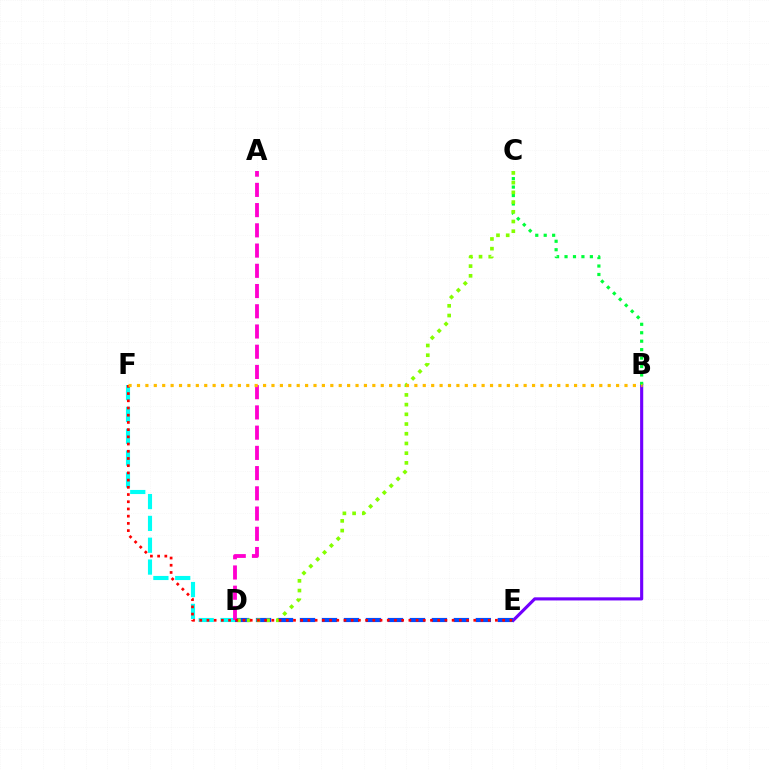{('B', 'E'): [{'color': '#7200ff', 'line_style': 'solid', 'thickness': 2.25}], ('D', 'E'): [{'color': '#004bff', 'line_style': 'dashed', 'thickness': 2.99}], ('B', 'C'): [{'color': '#00ff39', 'line_style': 'dotted', 'thickness': 2.29}], ('D', 'F'): [{'color': '#00fff6', 'line_style': 'dashed', 'thickness': 2.97}], ('C', 'D'): [{'color': '#84ff00', 'line_style': 'dotted', 'thickness': 2.64}], ('A', 'D'): [{'color': '#ff00cf', 'line_style': 'dashed', 'thickness': 2.75}], ('E', 'F'): [{'color': '#ff0000', 'line_style': 'dotted', 'thickness': 1.96}], ('B', 'F'): [{'color': '#ffbd00', 'line_style': 'dotted', 'thickness': 2.28}]}